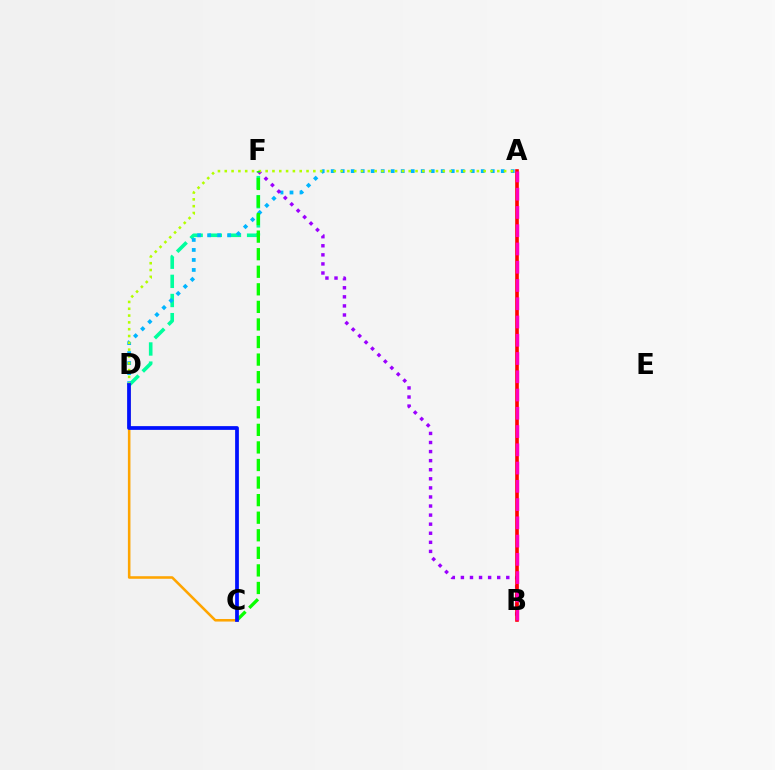{('D', 'F'): [{'color': '#00ff9d', 'line_style': 'dashed', 'thickness': 2.6}], ('A', 'D'): [{'color': '#00b5ff', 'line_style': 'dotted', 'thickness': 2.72}, {'color': '#b3ff00', 'line_style': 'dotted', 'thickness': 1.85}], ('B', 'F'): [{'color': '#9b00ff', 'line_style': 'dotted', 'thickness': 2.47}], ('A', 'B'): [{'color': '#ff0000', 'line_style': 'solid', 'thickness': 2.61}, {'color': '#ff00bd', 'line_style': 'dashed', 'thickness': 2.48}], ('C', 'D'): [{'color': '#ffa500', 'line_style': 'solid', 'thickness': 1.85}, {'color': '#0010ff', 'line_style': 'solid', 'thickness': 2.7}], ('C', 'F'): [{'color': '#08ff00', 'line_style': 'dashed', 'thickness': 2.39}]}